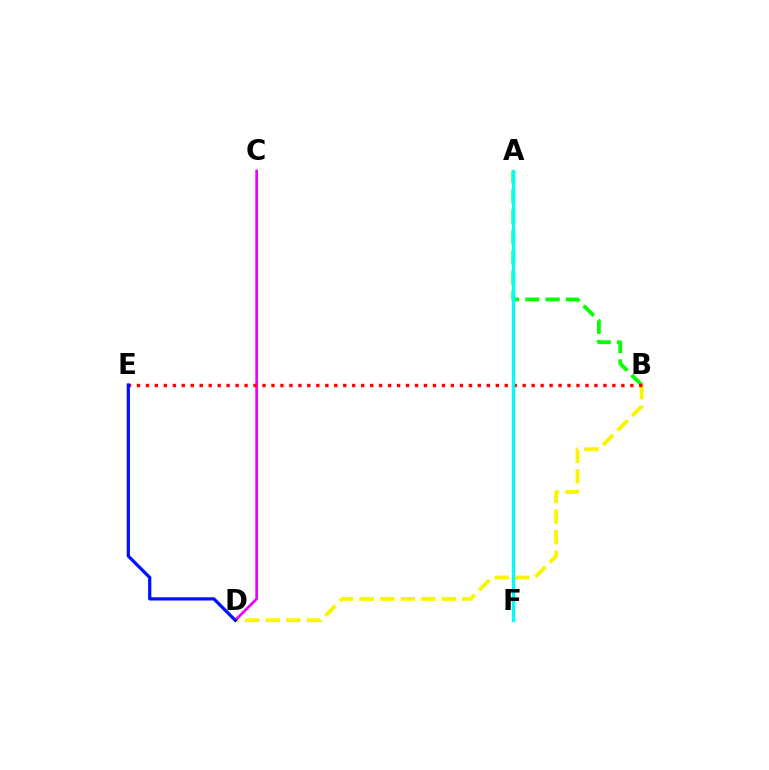{('B', 'D'): [{'color': '#fcf500', 'line_style': 'dashed', 'thickness': 2.79}], ('C', 'D'): [{'color': '#ee00ff', 'line_style': 'solid', 'thickness': 1.97}], ('A', 'B'): [{'color': '#08ff00', 'line_style': 'dashed', 'thickness': 2.76}], ('B', 'E'): [{'color': '#ff0000', 'line_style': 'dotted', 'thickness': 2.44}], ('A', 'F'): [{'color': '#00fff6', 'line_style': 'solid', 'thickness': 2.38}], ('D', 'E'): [{'color': '#0010ff', 'line_style': 'solid', 'thickness': 2.32}]}